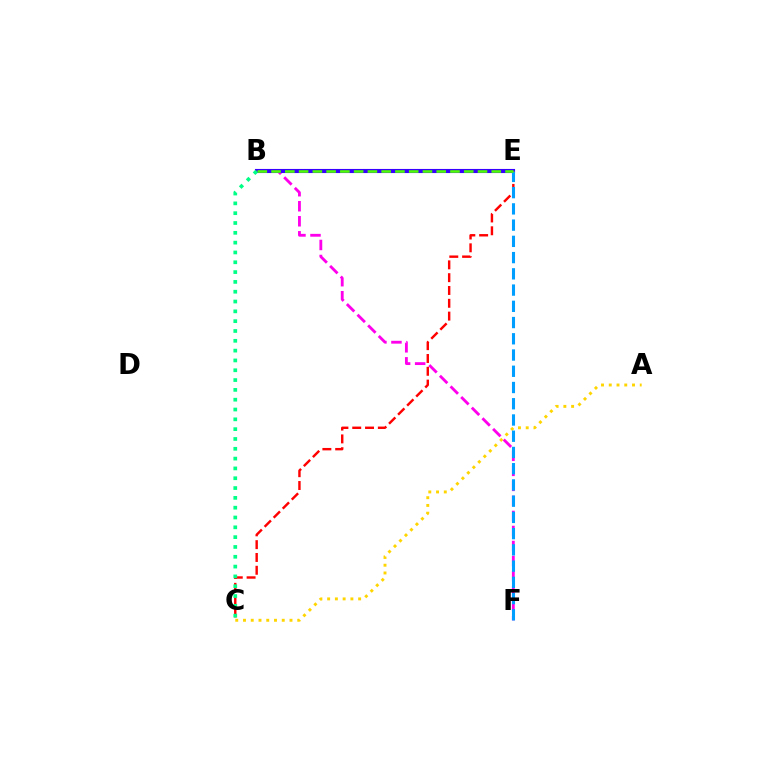{('B', 'F'): [{'color': '#ff00ed', 'line_style': 'dashed', 'thickness': 2.04}], ('B', 'E'): [{'color': '#3700ff', 'line_style': 'solid', 'thickness': 2.96}, {'color': '#4fff00', 'line_style': 'dashed', 'thickness': 1.87}], ('C', 'E'): [{'color': '#ff0000', 'line_style': 'dashed', 'thickness': 1.74}], ('A', 'C'): [{'color': '#ffd500', 'line_style': 'dotted', 'thickness': 2.11}], ('E', 'F'): [{'color': '#009eff', 'line_style': 'dashed', 'thickness': 2.21}], ('B', 'C'): [{'color': '#00ff86', 'line_style': 'dotted', 'thickness': 2.67}]}